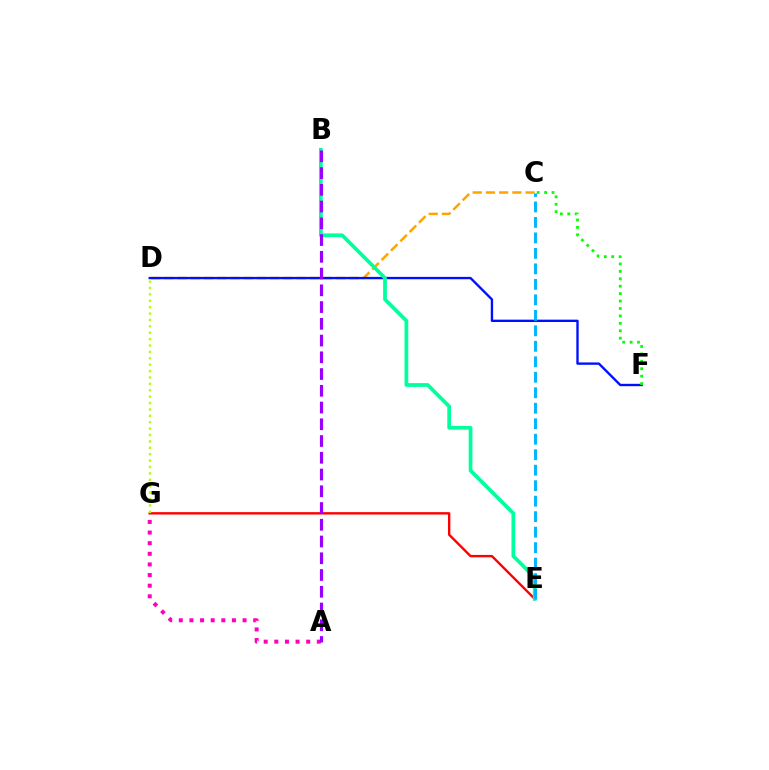{('C', 'D'): [{'color': '#ffa500', 'line_style': 'dashed', 'thickness': 1.8}], ('E', 'G'): [{'color': '#ff0000', 'line_style': 'solid', 'thickness': 1.72}], ('A', 'G'): [{'color': '#ff00bd', 'line_style': 'dotted', 'thickness': 2.89}], ('D', 'F'): [{'color': '#0010ff', 'line_style': 'solid', 'thickness': 1.7}], ('B', 'E'): [{'color': '#00ff9d', 'line_style': 'solid', 'thickness': 2.68}], ('A', 'B'): [{'color': '#9b00ff', 'line_style': 'dashed', 'thickness': 2.27}], ('C', 'F'): [{'color': '#08ff00', 'line_style': 'dotted', 'thickness': 2.02}], ('C', 'E'): [{'color': '#00b5ff', 'line_style': 'dashed', 'thickness': 2.1}], ('D', 'G'): [{'color': '#b3ff00', 'line_style': 'dotted', 'thickness': 1.74}]}